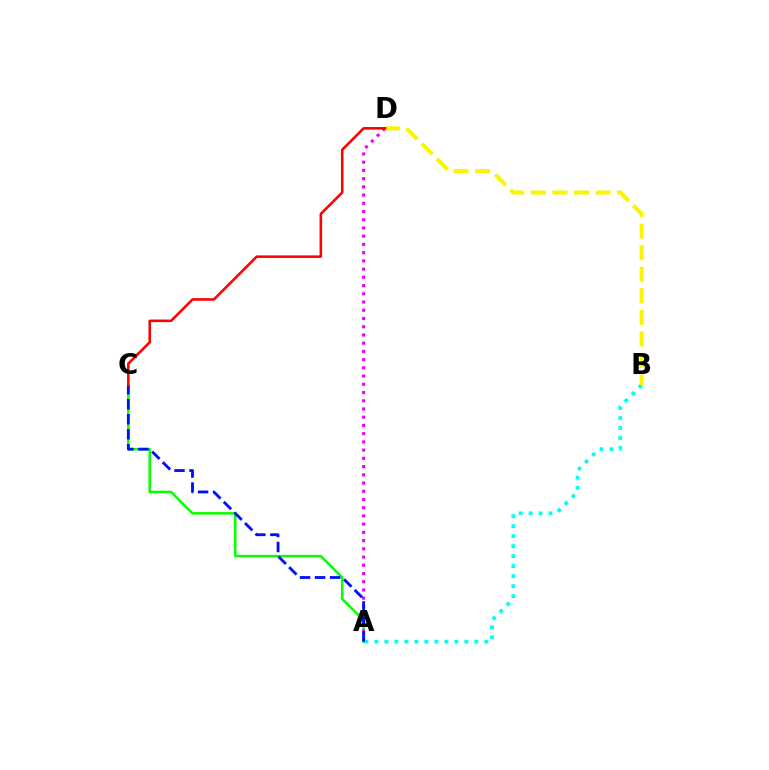{('A', 'C'): [{'color': '#08ff00', 'line_style': 'solid', 'thickness': 1.81}, {'color': '#0010ff', 'line_style': 'dashed', 'thickness': 2.04}], ('A', 'D'): [{'color': '#ee00ff', 'line_style': 'dotted', 'thickness': 2.24}], ('A', 'B'): [{'color': '#00fff6', 'line_style': 'dotted', 'thickness': 2.72}], ('B', 'D'): [{'color': '#fcf500', 'line_style': 'dashed', 'thickness': 2.93}], ('C', 'D'): [{'color': '#ff0000', 'line_style': 'solid', 'thickness': 1.85}]}